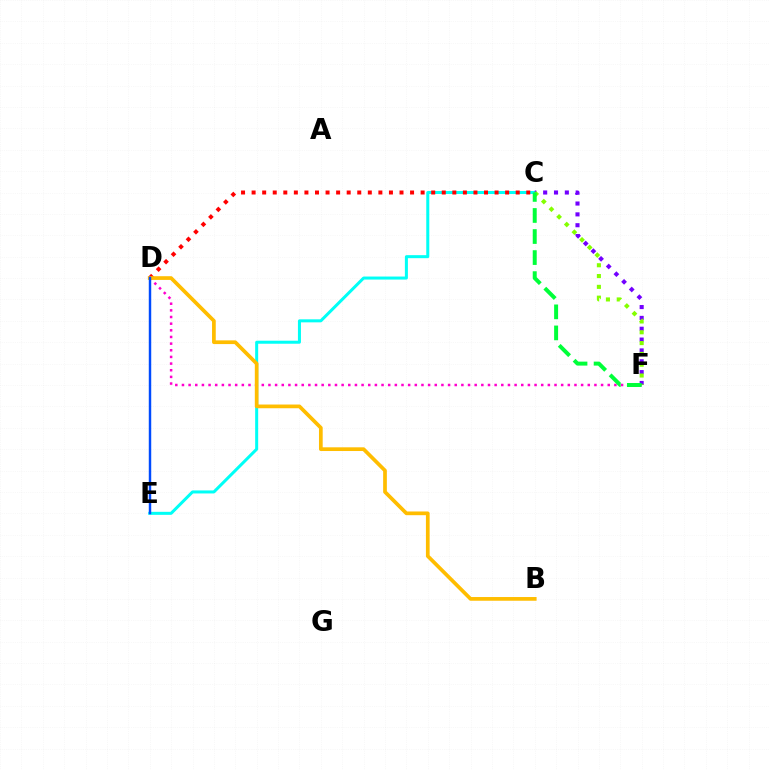{('D', 'F'): [{'color': '#ff00cf', 'line_style': 'dotted', 'thickness': 1.81}], ('C', 'E'): [{'color': '#00fff6', 'line_style': 'solid', 'thickness': 2.18}], ('C', 'F'): [{'color': '#7200ff', 'line_style': 'dotted', 'thickness': 2.95}, {'color': '#84ff00', 'line_style': 'dotted', 'thickness': 2.94}, {'color': '#00ff39', 'line_style': 'dashed', 'thickness': 2.86}], ('C', 'D'): [{'color': '#ff0000', 'line_style': 'dotted', 'thickness': 2.87}], ('B', 'D'): [{'color': '#ffbd00', 'line_style': 'solid', 'thickness': 2.67}], ('D', 'E'): [{'color': '#004bff', 'line_style': 'solid', 'thickness': 1.76}]}